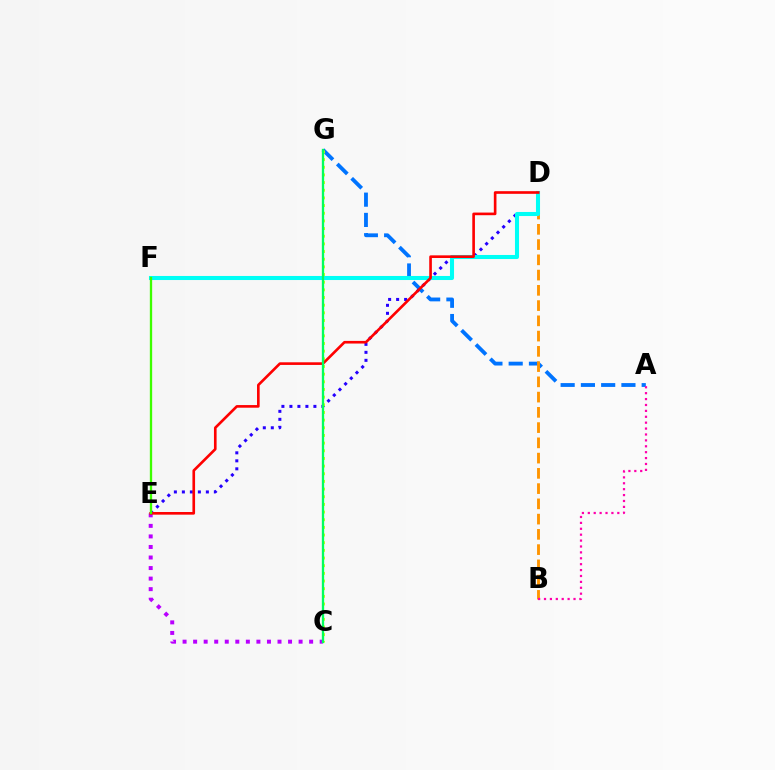{('C', 'E'): [{'color': '#b900ff', 'line_style': 'dotted', 'thickness': 2.87}], ('A', 'G'): [{'color': '#0074ff', 'line_style': 'dashed', 'thickness': 2.75}], ('D', 'E'): [{'color': '#2500ff', 'line_style': 'dotted', 'thickness': 2.17}, {'color': '#ff0000', 'line_style': 'solid', 'thickness': 1.9}], ('B', 'D'): [{'color': '#ff9400', 'line_style': 'dashed', 'thickness': 2.07}], ('C', 'G'): [{'color': '#d1ff00', 'line_style': 'dotted', 'thickness': 2.08}, {'color': '#00ff5c', 'line_style': 'solid', 'thickness': 1.67}], ('D', 'F'): [{'color': '#00fff6', 'line_style': 'solid', 'thickness': 2.92}], ('A', 'B'): [{'color': '#ff00ac', 'line_style': 'dotted', 'thickness': 1.6}], ('E', 'F'): [{'color': '#3dff00', 'line_style': 'solid', 'thickness': 1.67}]}